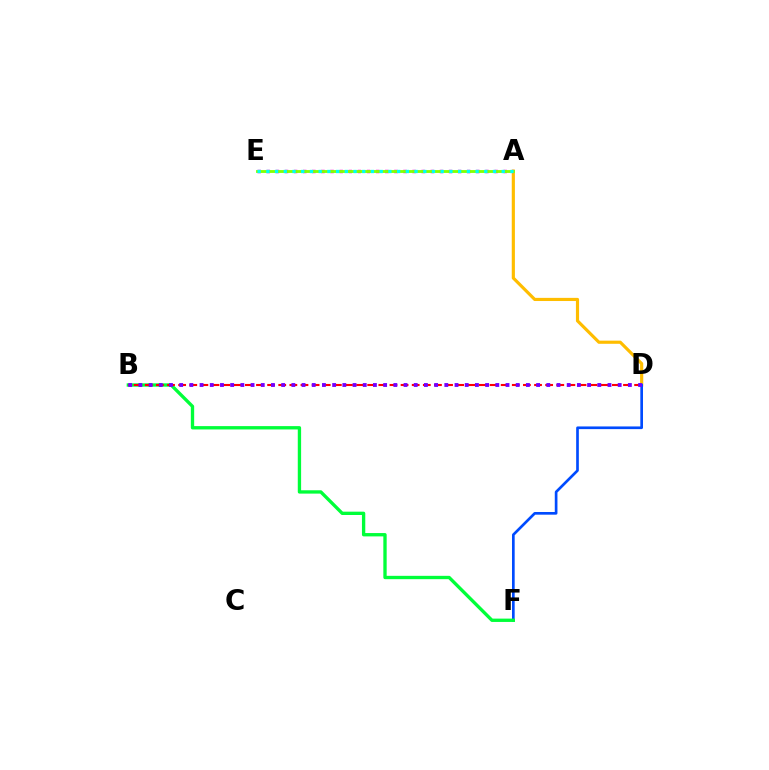{('A', 'D'): [{'color': '#ffbd00', 'line_style': 'solid', 'thickness': 2.27}], ('A', 'E'): [{'color': '#ff00cf', 'line_style': 'dotted', 'thickness': 2.48}, {'color': '#84ff00', 'line_style': 'solid', 'thickness': 2.04}, {'color': '#00fff6', 'line_style': 'dotted', 'thickness': 2.37}], ('D', 'F'): [{'color': '#004bff', 'line_style': 'solid', 'thickness': 1.93}], ('B', 'F'): [{'color': '#00ff39', 'line_style': 'solid', 'thickness': 2.4}], ('B', 'D'): [{'color': '#ff0000', 'line_style': 'dashed', 'thickness': 1.51}, {'color': '#7200ff', 'line_style': 'dotted', 'thickness': 2.77}]}